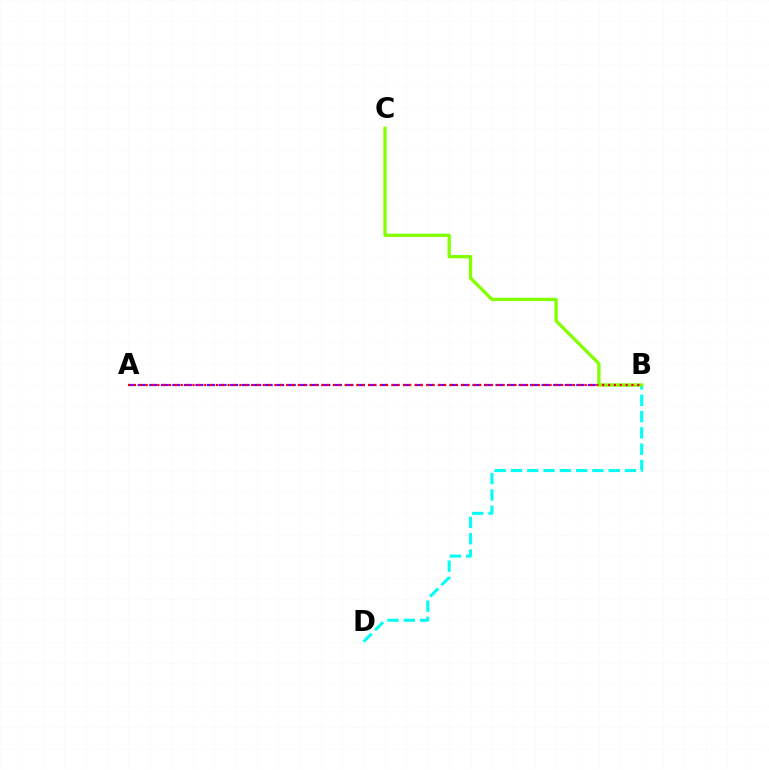{('B', 'D'): [{'color': '#00fff6', 'line_style': 'dashed', 'thickness': 2.21}], ('A', 'B'): [{'color': '#7200ff', 'line_style': 'dashed', 'thickness': 1.57}, {'color': '#ff0000', 'line_style': 'dotted', 'thickness': 1.59}], ('B', 'C'): [{'color': '#84ff00', 'line_style': 'solid', 'thickness': 2.38}]}